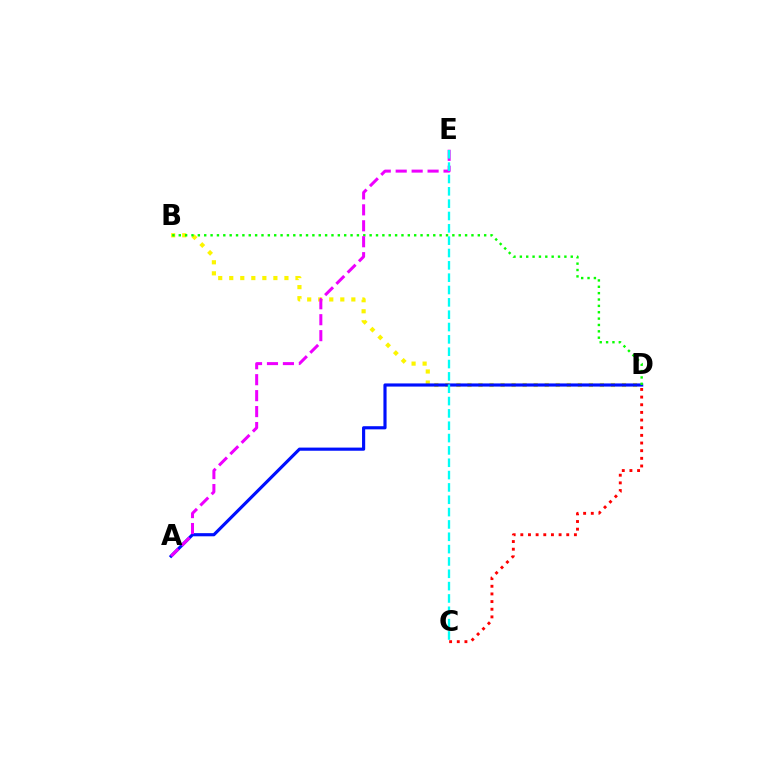{('C', 'D'): [{'color': '#ff0000', 'line_style': 'dotted', 'thickness': 2.08}], ('B', 'D'): [{'color': '#fcf500', 'line_style': 'dotted', 'thickness': 3.0}, {'color': '#08ff00', 'line_style': 'dotted', 'thickness': 1.73}], ('A', 'D'): [{'color': '#0010ff', 'line_style': 'solid', 'thickness': 2.27}], ('A', 'E'): [{'color': '#ee00ff', 'line_style': 'dashed', 'thickness': 2.17}], ('C', 'E'): [{'color': '#00fff6', 'line_style': 'dashed', 'thickness': 1.68}]}